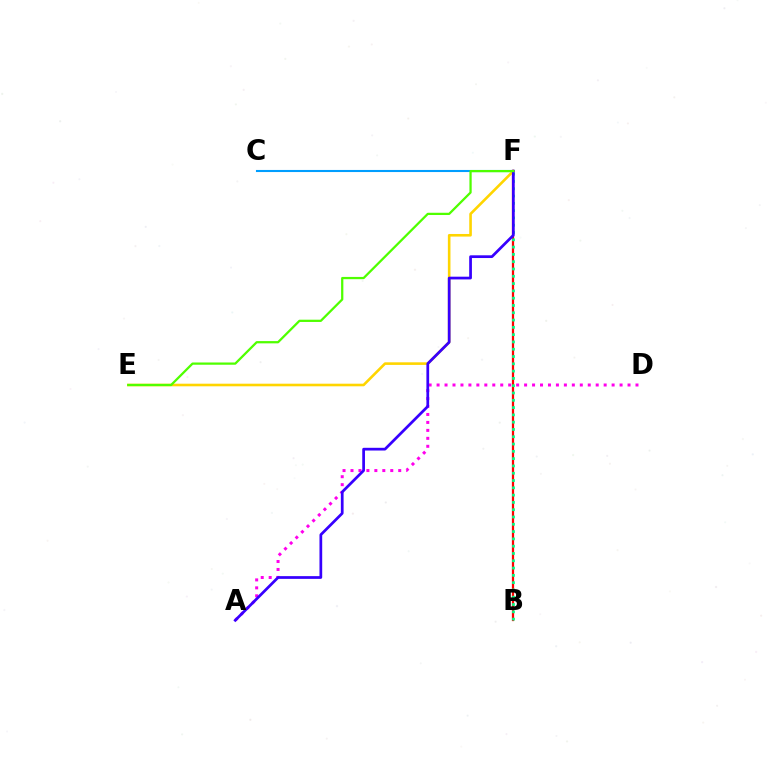{('A', 'D'): [{'color': '#ff00ed', 'line_style': 'dotted', 'thickness': 2.16}], ('B', 'F'): [{'color': '#ff0000', 'line_style': 'solid', 'thickness': 1.61}, {'color': '#00ff86', 'line_style': 'dotted', 'thickness': 1.98}], ('E', 'F'): [{'color': '#ffd500', 'line_style': 'solid', 'thickness': 1.88}, {'color': '#4fff00', 'line_style': 'solid', 'thickness': 1.62}], ('C', 'F'): [{'color': '#009eff', 'line_style': 'solid', 'thickness': 1.51}], ('A', 'F'): [{'color': '#3700ff', 'line_style': 'solid', 'thickness': 1.97}]}